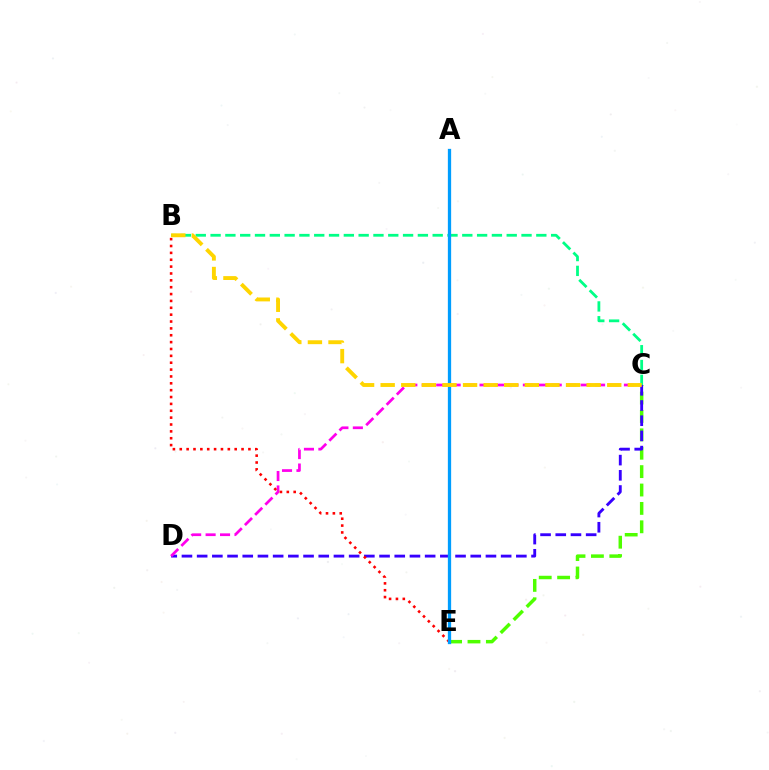{('C', 'E'): [{'color': '#4fff00', 'line_style': 'dashed', 'thickness': 2.5}], ('C', 'D'): [{'color': '#3700ff', 'line_style': 'dashed', 'thickness': 2.06}, {'color': '#ff00ed', 'line_style': 'dashed', 'thickness': 1.96}], ('B', 'C'): [{'color': '#00ff86', 'line_style': 'dashed', 'thickness': 2.01}, {'color': '#ffd500', 'line_style': 'dashed', 'thickness': 2.8}], ('B', 'E'): [{'color': '#ff0000', 'line_style': 'dotted', 'thickness': 1.87}], ('A', 'E'): [{'color': '#009eff', 'line_style': 'solid', 'thickness': 2.36}]}